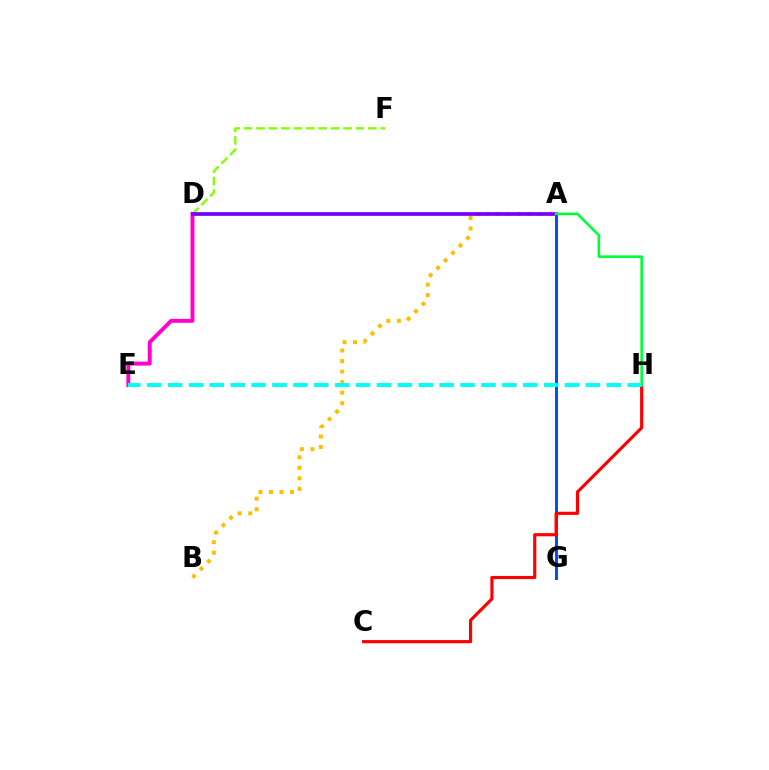{('D', 'E'): [{'color': '#ff00cf', 'line_style': 'solid', 'thickness': 2.83}], ('A', 'B'): [{'color': '#ffbd00', 'line_style': 'dotted', 'thickness': 2.86}], ('A', 'G'): [{'color': '#004bff', 'line_style': 'solid', 'thickness': 2.13}], ('D', 'F'): [{'color': '#84ff00', 'line_style': 'dashed', 'thickness': 1.69}], ('C', 'H'): [{'color': '#ff0000', 'line_style': 'solid', 'thickness': 2.27}], ('A', 'D'): [{'color': '#7200ff', 'line_style': 'solid', 'thickness': 2.65}], ('A', 'H'): [{'color': '#00ff39', 'line_style': 'solid', 'thickness': 1.87}], ('E', 'H'): [{'color': '#00fff6', 'line_style': 'dashed', 'thickness': 2.84}]}